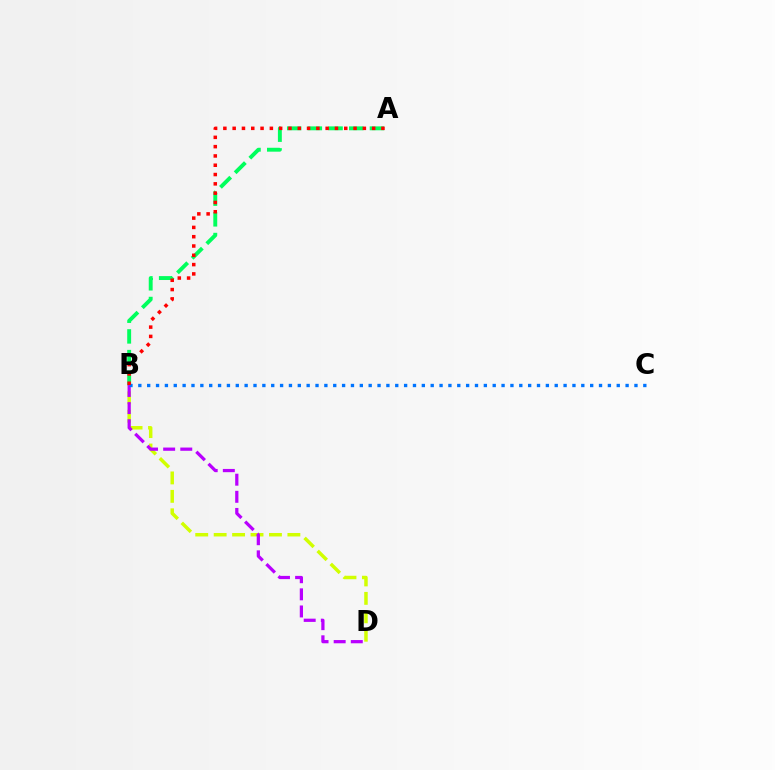{('B', 'D'): [{'color': '#d1ff00', 'line_style': 'dashed', 'thickness': 2.5}, {'color': '#b900ff', 'line_style': 'dashed', 'thickness': 2.33}], ('A', 'B'): [{'color': '#00ff5c', 'line_style': 'dashed', 'thickness': 2.81}, {'color': '#ff0000', 'line_style': 'dotted', 'thickness': 2.53}], ('B', 'C'): [{'color': '#0074ff', 'line_style': 'dotted', 'thickness': 2.41}]}